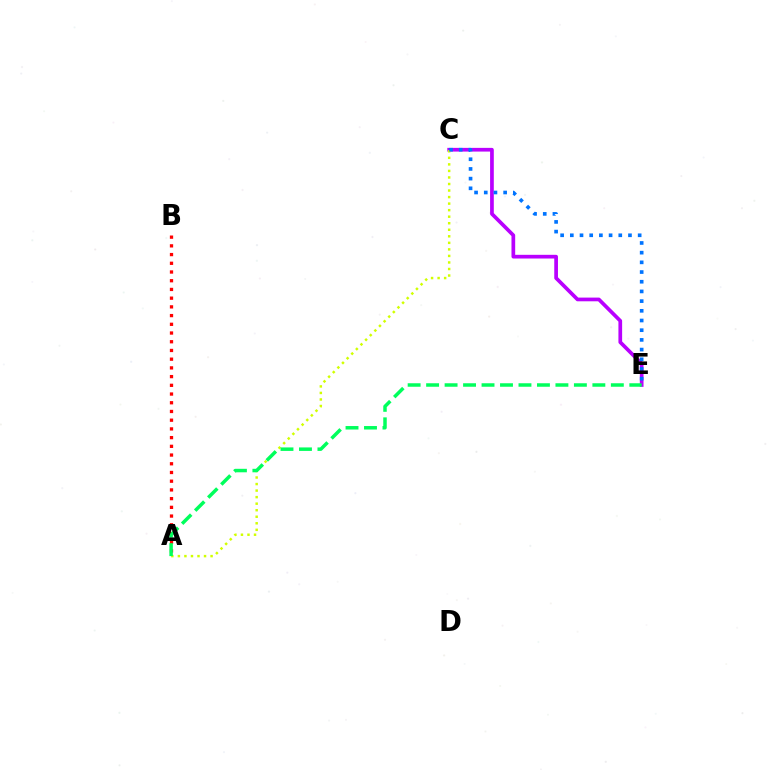{('C', 'E'): [{'color': '#b900ff', 'line_style': 'solid', 'thickness': 2.67}, {'color': '#0074ff', 'line_style': 'dotted', 'thickness': 2.63}], ('A', 'C'): [{'color': '#d1ff00', 'line_style': 'dotted', 'thickness': 1.78}], ('A', 'B'): [{'color': '#ff0000', 'line_style': 'dotted', 'thickness': 2.37}], ('A', 'E'): [{'color': '#00ff5c', 'line_style': 'dashed', 'thickness': 2.51}]}